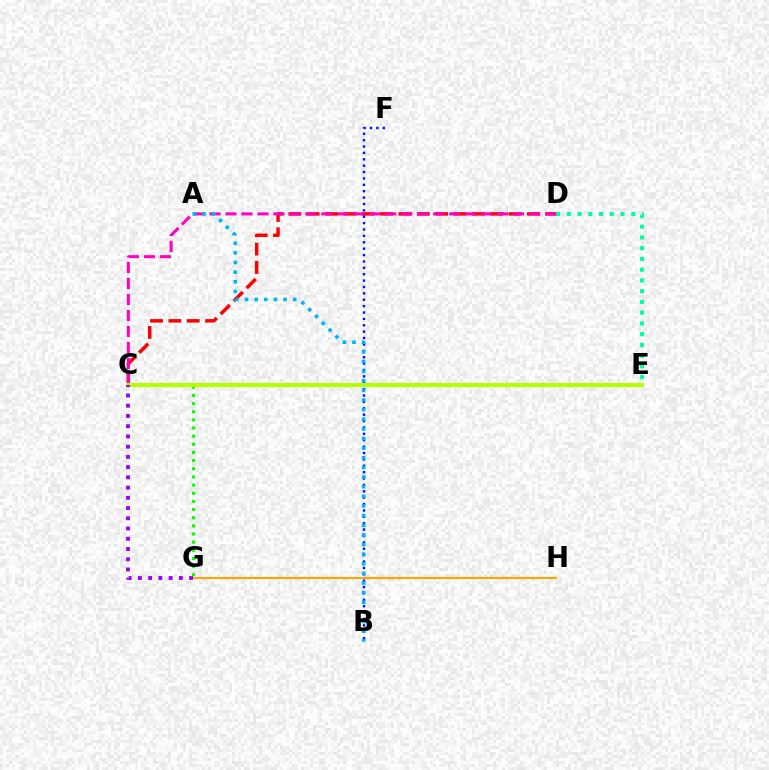{('D', 'E'): [{'color': '#00ff9d', 'line_style': 'dotted', 'thickness': 2.92}], ('C', 'D'): [{'color': '#ff0000', 'line_style': 'dashed', 'thickness': 2.49}, {'color': '#ff00bd', 'line_style': 'dashed', 'thickness': 2.17}], ('G', 'H'): [{'color': '#ffa500', 'line_style': 'solid', 'thickness': 1.53}], ('B', 'F'): [{'color': '#0010ff', 'line_style': 'dotted', 'thickness': 1.73}], ('A', 'B'): [{'color': '#00b5ff', 'line_style': 'dotted', 'thickness': 2.62}], ('C', 'G'): [{'color': '#08ff00', 'line_style': 'dotted', 'thickness': 2.22}, {'color': '#9b00ff', 'line_style': 'dotted', 'thickness': 2.78}], ('C', 'E'): [{'color': '#b3ff00', 'line_style': 'solid', 'thickness': 2.92}]}